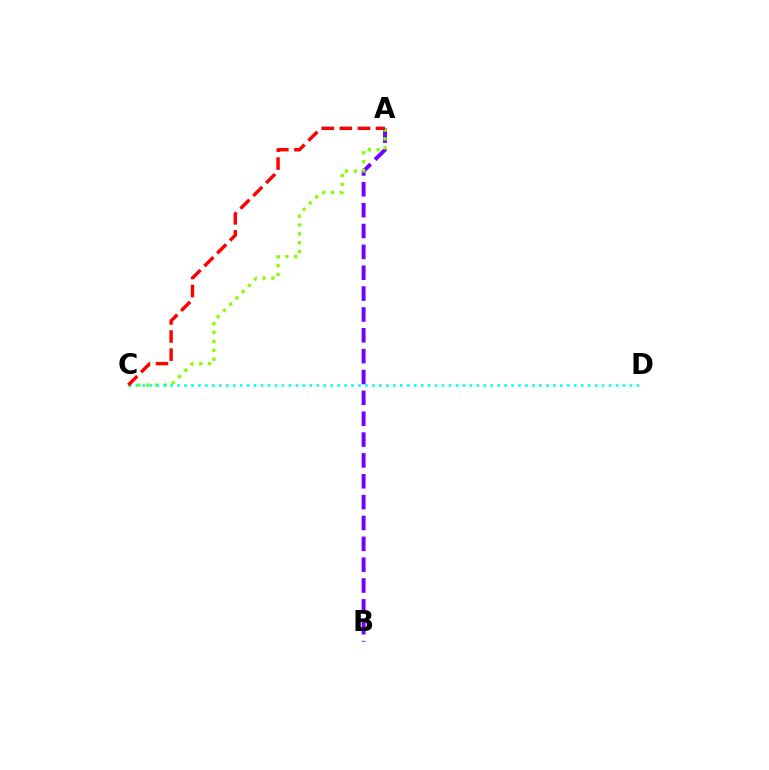{('A', 'B'): [{'color': '#7200ff', 'line_style': 'dashed', 'thickness': 2.83}], ('A', 'C'): [{'color': '#84ff00', 'line_style': 'dotted', 'thickness': 2.4}, {'color': '#ff0000', 'line_style': 'dashed', 'thickness': 2.46}], ('C', 'D'): [{'color': '#00fff6', 'line_style': 'dotted', 'thickness': 1.89}]}